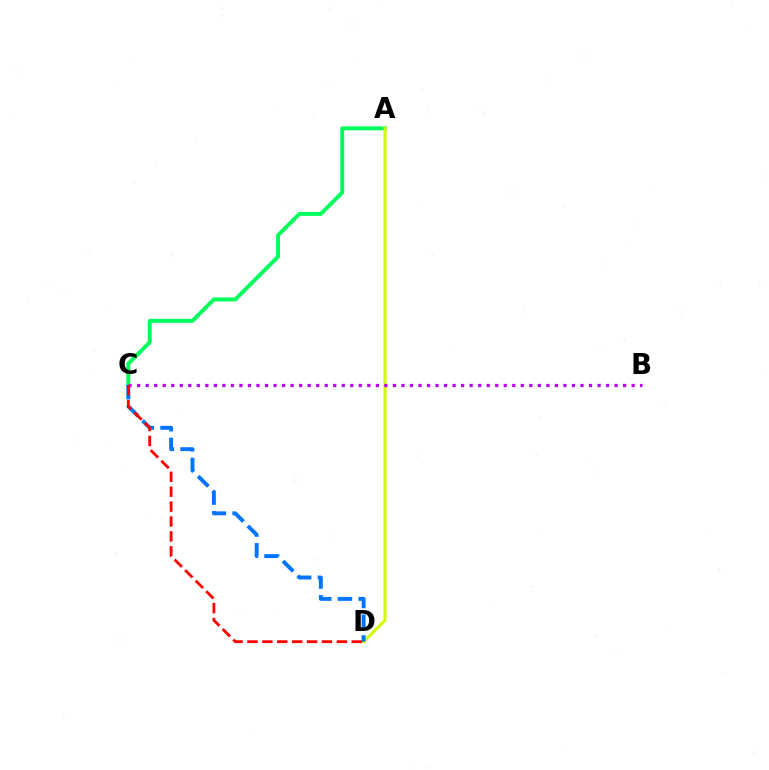{('A', 'C'): [{'color': '#00ff5c', 'line_style': 'solid', 'thickness': 2.83}], ('A', 'D'): [{'color': '#d1ff00', 'line_style': 'solid', 'thickness': 2.28}], ('C', 'D'): [{'color': '#0074ff', 'line_style': 'dashed', 'thickness': 2.82}, {'color': '#ff0000', 'line_style': 'dashed', 'thickness': 2.02}], ('B', 'C'): [{'color': '#b900ff', 'line_style': 'dotted', 'thickness': 2.32}]}